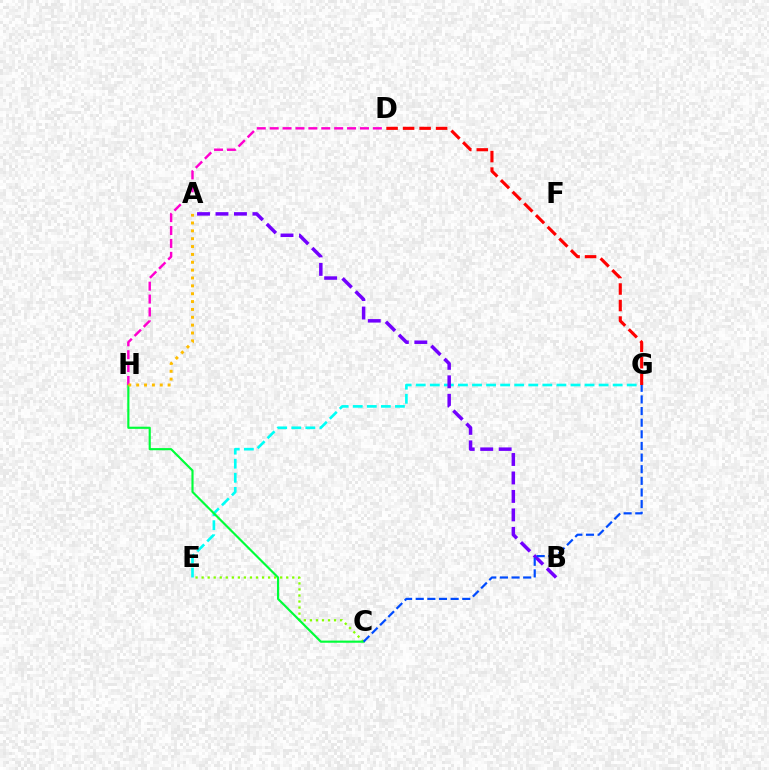{('C', 'E'): [{'color': '#84ff00', 'line_style': 'dotted', 'thickness': 1.64}], ('E', 'G'): [{'color': '#00fff6', 'line_style': 'dashed', 'thickness': 1.91}], ('C', 'H'): [{'color': '#00ff39', 'line_style': 'solid', 'thickness': 1.55}], ('D', 'G'): [{'color': '#ff0000', 'line_style': 'dashed', 'thickness': 2.24}], ('D', 'H'): [{'color': '#ff00cf', 'line_style': 'dashed', 'thickness': 1.75}], ('A', 'H'): [{'color': '#ffbd00', 'line_style': 'dotted', 'thickness': 2.14}], ('A', 'B'): [{'color': '#7200ff', 'line_style': 'dashed', 'thickness': 2.51}], ('C', 'G'): [{'color': '#004bff', 'line_style': 'dashed', 'thickness': 1.58}]}